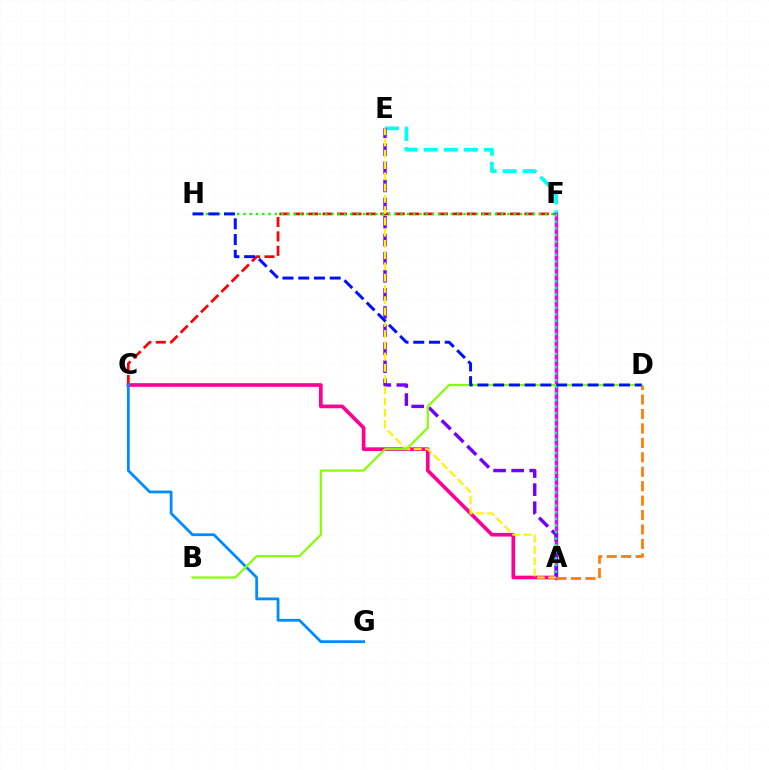{('C', 'F'): [{'color': '#ff0000', 'line_style': 'dashed', 'thickness': 1.96}], ('E', 'F'): [{'color': '#00fff6', 'line_style': 'dashed', 'thickness': 2.72}], ('F', 'H'): [{'color': '#08ff00', 'line_style': 'dotted', 'thickness': 1.71}], ('A', 'F'): [{'color': '#ee00ff', 'line_style': 'solid', 'thickness': 2.46}, {'color': '#00ff74', 'line_style': 'dotted', 'thickness': 1.79}], ('A', 'C'): [{'color': '#ff0094', 'line_style': 'solid', 'thickness': 2.65}], ('A', 'D'): [{'color': '#ff7c00', 'line_style': 'dashed', 'thickness': 1.96}], ('C', 'G'): [{'color': '#008cff', 'line_style': 'solid', 'thickness': 2.01}], ('A', 'E'): [{'color': '#7200ff', 'line_style': 'dashed', 'thickness': 2.46}, {'color': '#fcf500', 'line_style': 'dashed', 'thickness': 1.53}], ('B', 'D'): [{'color': '#84ff00', 'line_style': 'solid', 'thickness': 1.55}], ('D', 'H'): [{'color': '#0010ff', 'line_style': 'dashed', 'thickness': 2.14}]}